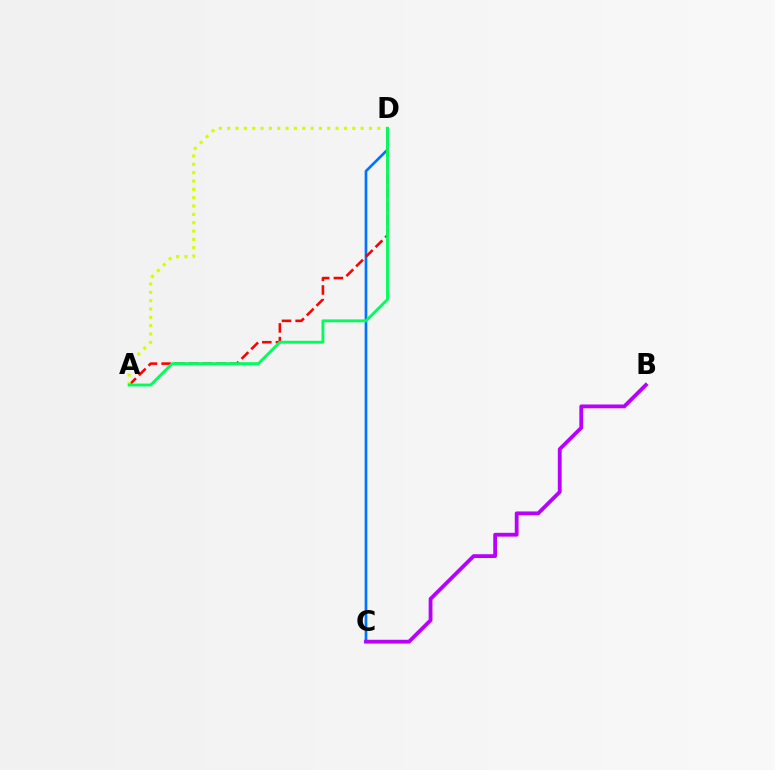{('C', 'D'): [{'color': '#0074ff', 'line_style': 'solid', 'thickness': 1.92}], ('A', 'D'): [{'color': '#ff0000', 'line_style': 'dashed', 'thickness': 1.86}, {'color': '#d1ff00', 'line_style': 'dotted', 'thickness': 2.27}, {'color': '#00ff5c', 'line_style': 'solid', 'thickness': 2.07}], ('B', 'C'): [{'color': '#b900ff', 'line_style': 'solid', 'thickness': 2.74}]}